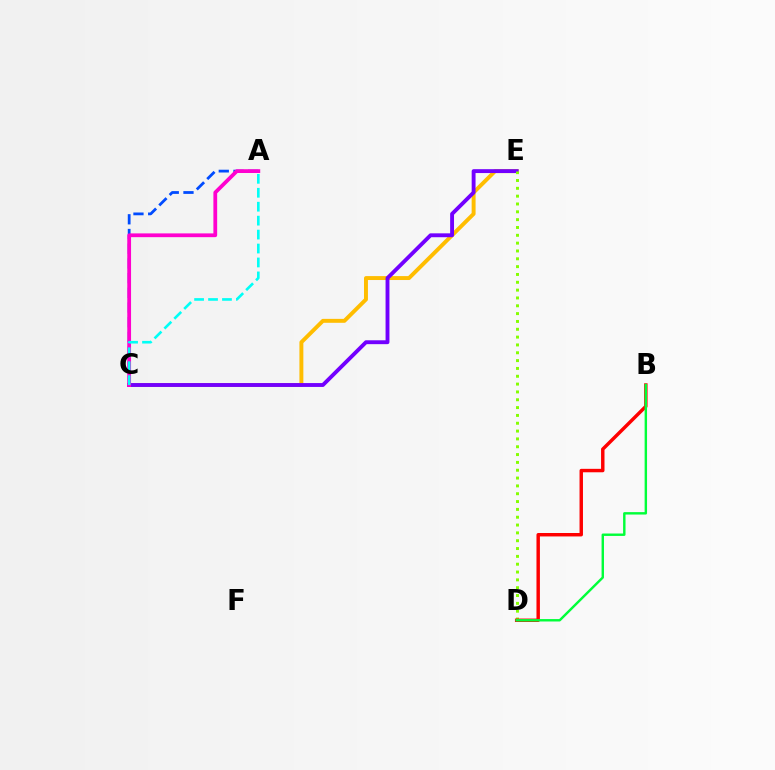{('A', 'C'): [{'color': '#004bff', 'line_style': 'dashed', 'thickness': 2.0}, {'color': '#ff00cf', 'line_style': 'solid', 'thickness': 2.71}, {'color': '#00fff6', 'line_style': 'dashed', 'thickness': 1.89}], ('C', 'E'): [{'color': '#ffbd00', 'line_style': 'solid', 'thickness': 2.83}, {'color': '#7200ff', 'line_style': 'solid', 'thickness': 2.79}], ('D', 'E'): [{'color': '#84ff00', 'line_style': 'dotted', 'thickness': 2.13}], ('B', 'D'): [{'color': '#ff0000', 'line_style': 'solid', 'thickness': 2.48}, {'color': '#00ff39', 'line_style': 'solid', 'thickness': 1.74}]}